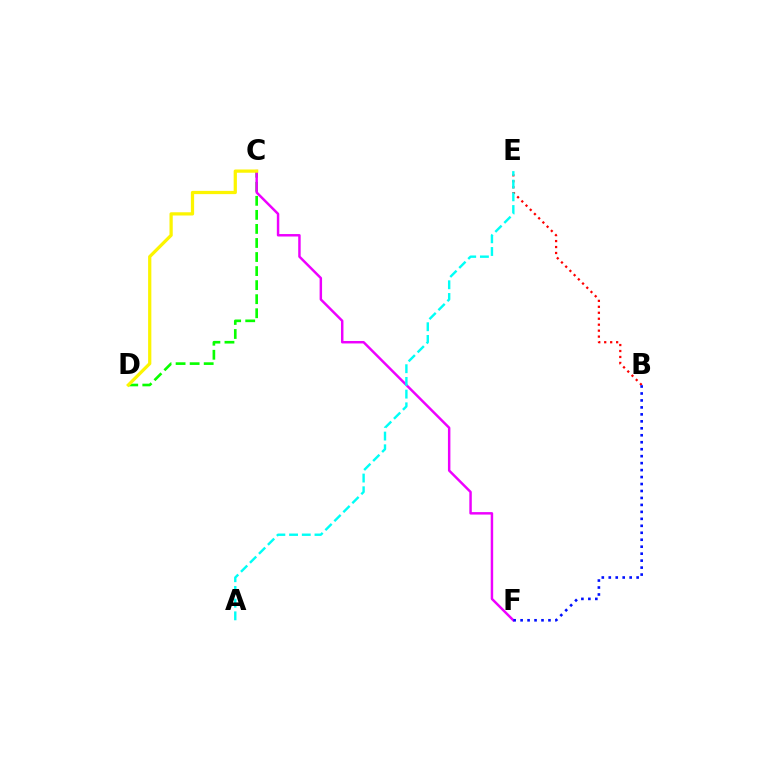{('C', 'D'): [{'color': '#08ff00', 'line_style': 'dashed', 'thickness': 1.91}, {'color': '#fcf500', 'line_style': 'solid', 'thickness': 2.33}], ('C', 'F'): [{'color': '#ee00ff', 'line_style': 'solid', 'thickness': 1.78}], ('B', 'E'): [{'color': '#ff0000', 'line_style': 'dotted', 'thickness': 1.62}], ('A', 'E'): [{'color': '#00fff6', 'line_style': 'dashed', 'thickness': 1.73}], ('B', 'F'): [{'color': '#0010ff', 'line_style': 'dotted', 'thickness': 1.89}]}